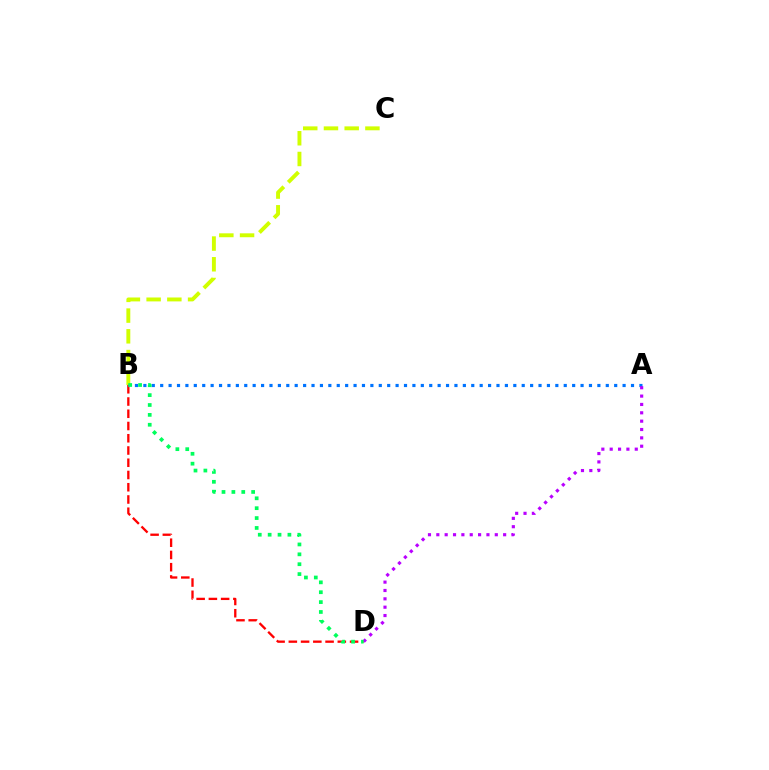{('B', 'C'): [{'color': '#d1ff00', 'line_style': 'dashed', 'thickness': 2.82}], ('B', 'D'): [{'color': '#ff0000', 'line_style': 'dashed', 'thickness': 1.66}, {'color': '#00ff5c', 'line_style': 'dotted', 'thickness': 2.68}], ('A', 'B'): [{'color': '#0074ff', 'line_style': 'dotted', 'thickness': 2.28}], ('A', 'D'): [{'color': '#b900ff', 'line_style': 'dotted', 'thickness': 2.27}]}